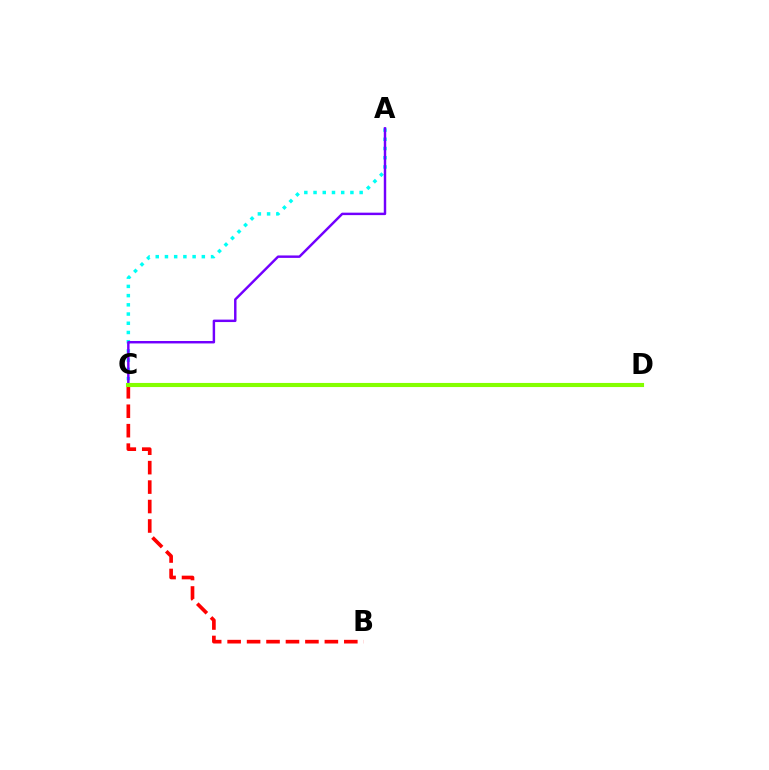{('A', 'C'): [{'color': '#00fff6', 'line_style': 'dotted', 'thickness': 2.5}, {'color': '#7200ff', 'line_style': 'solid', 'thickness': 1.76}], ('B', 'C'): [{'color': '#ff0000', 'line_style': 'dashed', 'thickness': 2.64}], ('C', 'D'): [{'color': '#84ff00', 'line_style': 'solid', 'thickness': 2.96}]}